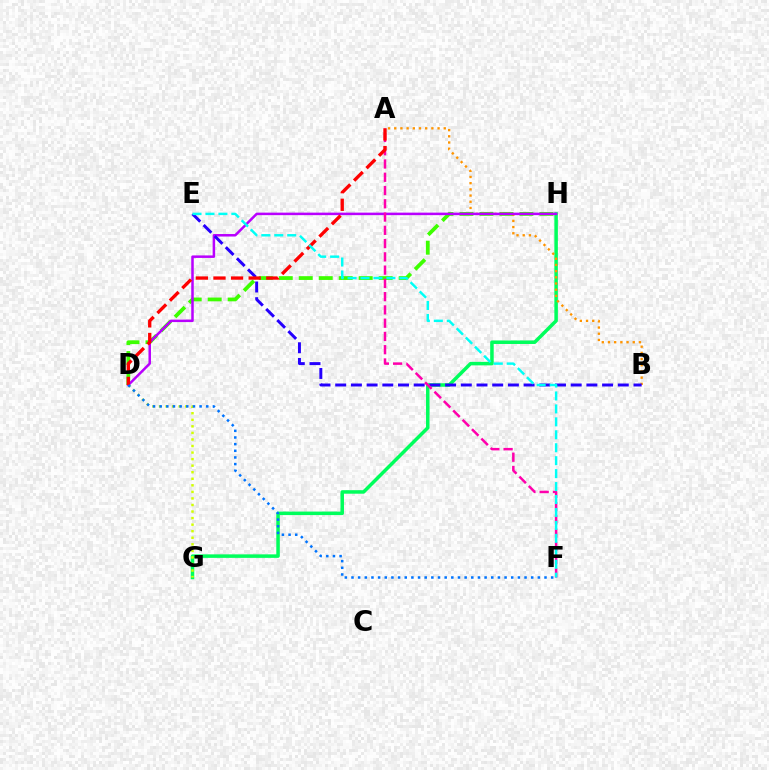{('D', 'H'): [{'color': '#3dff00', 'line_style': 'dashed', 'thickness': 2.71}, {'color': '#b900ff', 'line_style': 'solid', 'thickness': 1.81}], ('G', 'H'): [{'color': '#00ff5c', 'line_style': 'solid', 'thickness': 2.53}], ('D', 'G'): [{'color': '#d1ff00', 'line_style': 'dotted', 'thickness': 1.78}], ('A', 'B'): [{'color': '#ff9400', 'line_style': 'dotted', 'thickness': 1.68}], ('B', 'E'): [{'color': '#2500ff', 'line_style': 'dashed', 'thickness': 2.13}], ('A', 'F'): [{'color': '#ff00ac', 'line_style': 'dashed', 'thickness': 1.8}], ('A', 'D'): [{'color': '#ff0000', 'line_style': 'dashed', 'thickness': 2.39}], ('E', 'F'): [{'color': '#00fff6', 'line_style': 'dashed', 'thickness': 1.76}], ('D', 'F'): [{'color': '#0074ff', 'line_style': 'dotted', 'thickness': 1.81}]}